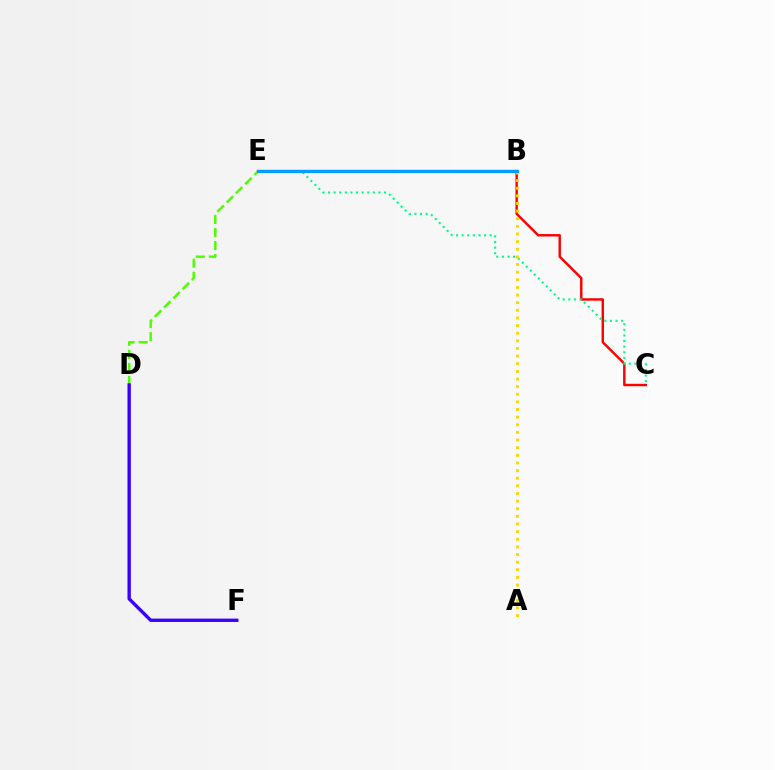{('D', 'E'): [{'color': '#4fff00', 'line_style': 'dashed', 'thickness': 1.77}], ('B', 'C'): [{'color': '#ff0000', 'line_style': 'solid', 'thickness': 1.75}], ('D', 'F'): [{'color': '#3700ff', 'line_style': 'solid', 'thickness': 2.41}], ('C', 'E'): [{'color': '#00ff86', 'line_style': 'dotted', 'thickness': 1.52}], ('A', 'B'): [{'color': '#ffd500', 'line_style': 'dotted', 'thickness': 2.07}], ('B', 'E'): [{'color': '#ff00ed', 'line_style': 'solid', 'thickness': 1.69}, {'color': '#009eff', 'line_style': 'solid', 'thickness': 2.19}]}